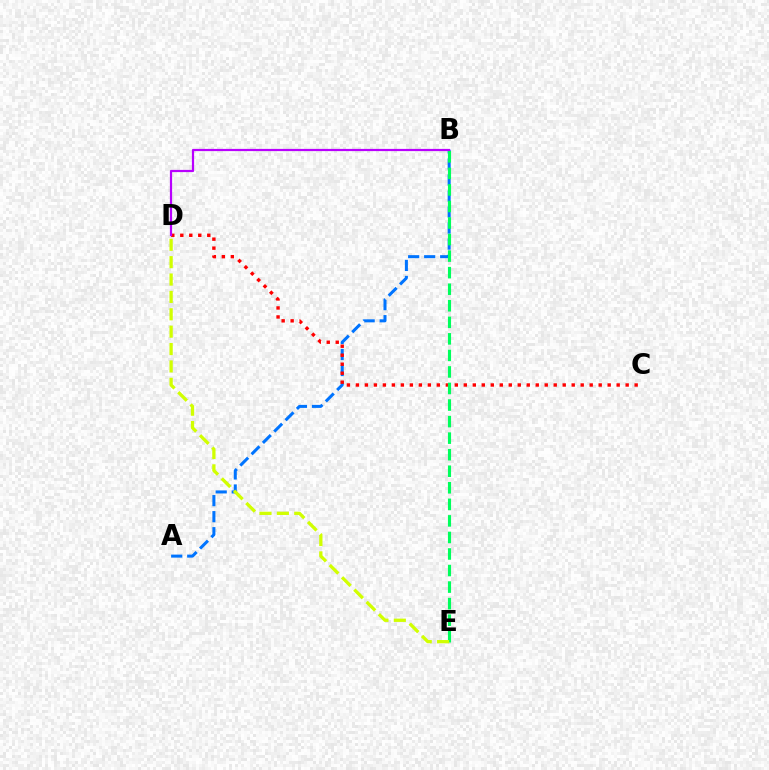{('A', 'B'): [{'color': '#0074ff', 'line_style': 'dashed', 'thickness': 2.18}], ('C', 'D'): [{'color': '#ff0000', 'line_style': 'dotted', 'thickness': 2.44}], ('B', 'D'): [{'color': '#b900ff', 'line_style': 'solid', 'thickness': 1.59}], ('B', 'E'): [{'color': '#00ff5c', 'line_style': 'dashed', 'thickness': 2.25}], ('D', 'E'): [{'color': '#d1ff00', 'line_style': 'dashed', 'thickness': 2.36}]}